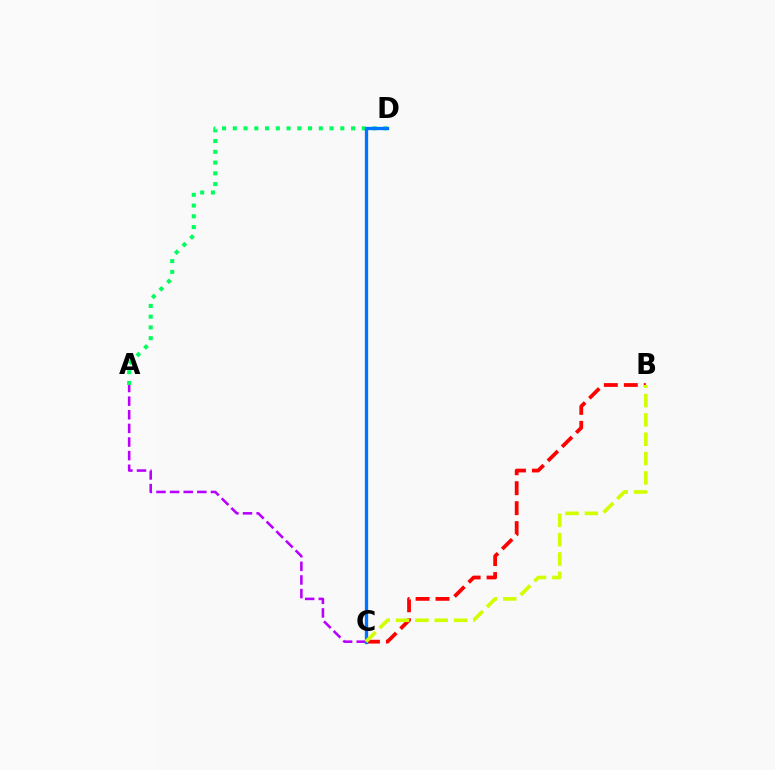{('A', 'C'): [{'color': '#b900ff', 'line_style': 'dashed', 'thickness': 1.85}], ('B', 'C'): [{'color': '#ff0000', 'line_style': 'dashed', 'thickness': 2.71}, {'color': '#d1ff00', 'line_style': 'dashed', 'thickness': 2.63}], ('A', 'D'): [{'color': '#00ff5c', 'line_style': 'dotted', 'thickness': 2.92}], ('C', 'D'): [{'color': '#0074ff', 'line_style': 'solid', 'thickness': 2.4}]}